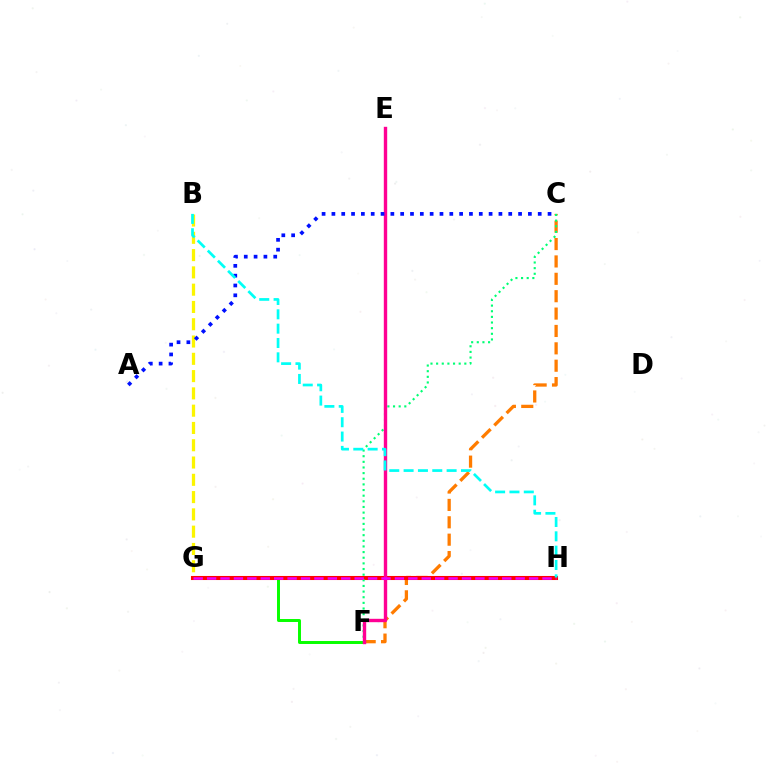{('G', 'H'): [{'color': '#7200ff', 'line_style': 'dashed', 'thickness': 1.64}, {'color': '#84ff00', 'line_style': 'dashed', 'thickness': 1.89}, {'color': '#008cff', 'line_style': 'dashed', 'thickness': 1.68}, {'color': '#ff0000', 'line_style': 'solid', 'thickness': 2.93}, {'color': '#ee00ff', 'line_style': 'dashed', 'thickness': 1.82}], ('B', 'G'): [{'color': '#fcf500', 'line_style': 'dashed', 'thickness': 2.35}], ('F', 'G'): [{'color': '#08ff00', 'line_style': 'solid', 'thickness': 2.14}], ('C', 'F'): [{'color': '#ff7c00', 'line_style': 'dashed', 'thickness': 2.36}, {'color': '#00ff74', 'line_style': 'dotted', 'thickness': 1.53}], ('E', 'F'): [{'color': '#ff0094', 'line_style': 'solid', 'thickness': 2.43}], ('A', 'C'): [{'color': '#0010ff', 'line_style': 'dotted', 'thickness': 2.67}], ('B', 'H'): [{'color': '#00fff6', 'line_style': 'dashed', 'thickness': 1.95}]}